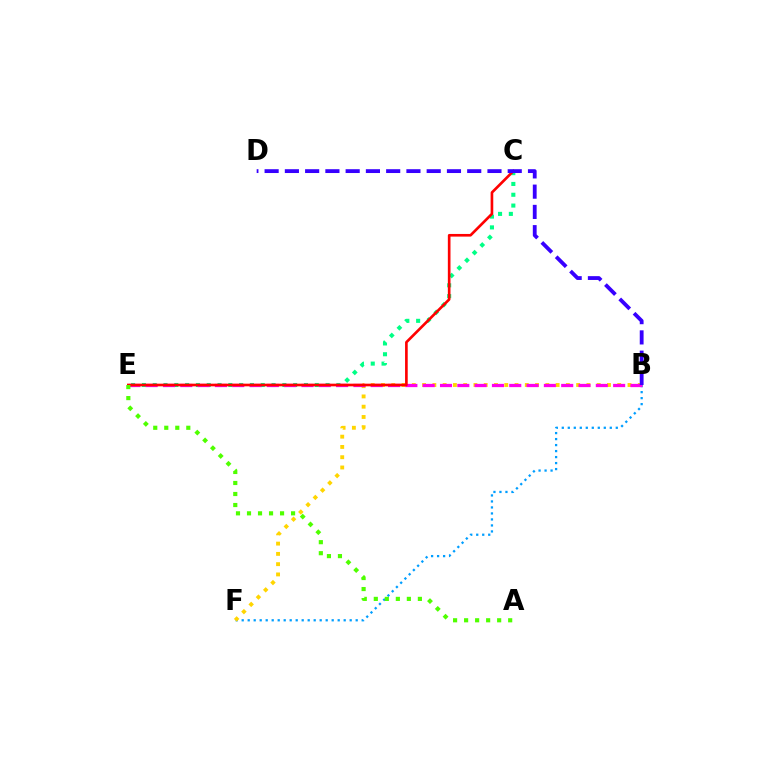{('B', 'F'): [{'color': '#009eff', 'line_style': 'dotted', 'thickness': 1.63}, {'color': '#ffd500', 'line_style': 'dotted', 'thickness': 2.79}], ('C', 'E'): [{'color': '#00ff86', 'line_style': 'dotted', 'thickness': 2.94}, {'color': '#ff0000', 'line_style': 'solid', 'thickness': 1.91}], ('B', 'E'): [{'color': '#ff00ed', 'line_style': 'dashed', 'thickness': 2.35}], ('B', 'D'): [{'color': '#3700ff', 'line_style': 'dashed', 'thickness': 2.75}], ('A', 'E'): [{'color': '#4fff00', 'line_style': 'dotted', 'thickness': 2.99}]}